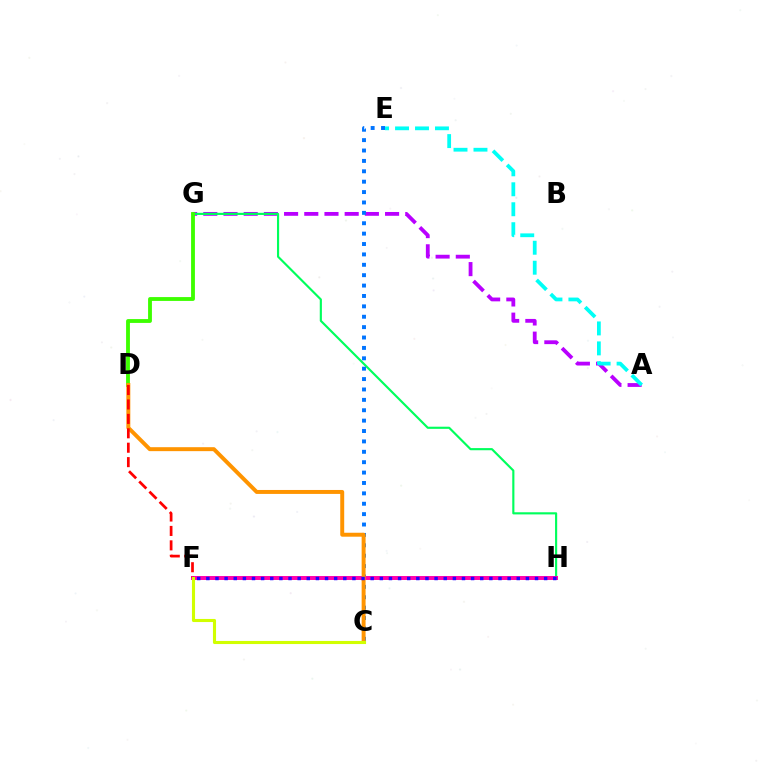{('A', 'G'): [{'color': '#b900ff', 'line_style': 'dashed', 'thickness': 2.74}], ('G', 'H'): [{'color': '#00ff5c', 'line_style': 'solid', 'thickness': 1.54}], ('C', 'E'): [{'color': '#0074ff', 'line_style': 'dotted', 'thickness': 2.82}], ('F', 'H'): [{'color': '#ff00ac', 'line_style': 'solid', 'thickness': 2.85}, {'color': '#2500ff', 'line_style': 'dotted', 'thickness': 2.48}], ('D', 'G'): [{'color': '#3dff00', 'line_style': 'solid', 'thickness': 2.76}], ('A', 'E'): [{'color': '#00fff6', 'line_style': 'dashed', 'thickness': 2.71}], ('C', 'D'): [{'color': '#ff9400', 'line_style': 'solid', 'thickness': 2.85}], ('D', 'F'): [{'color': '#ff0000', 'line_style': 'dashed', 'thickness': 1.96}], ('C', 'F'): [{'color': '#d1ff00', 'line_style': 'solid', 'thickness': 2.23}]}